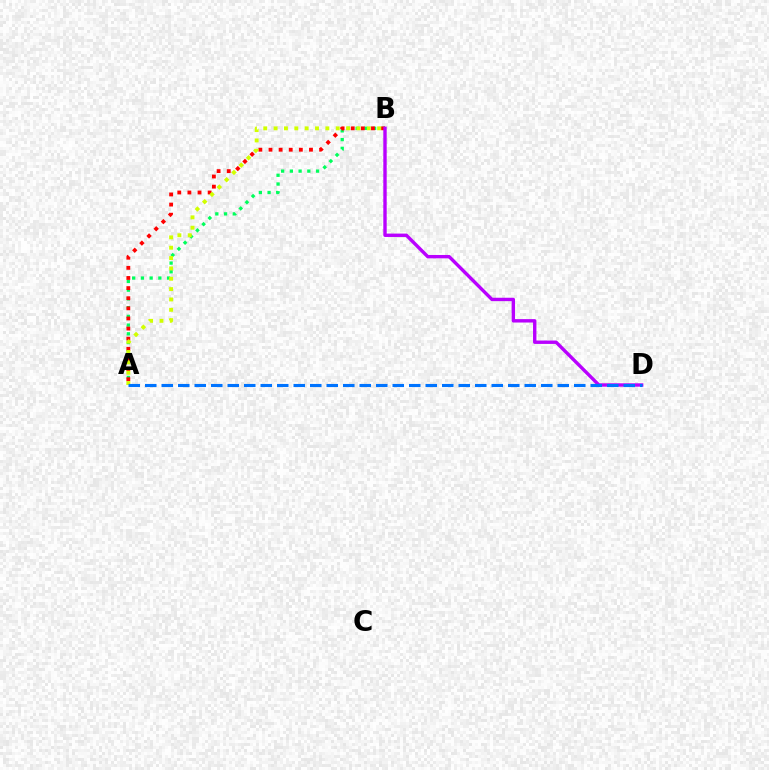{('A', 'B'): [{'color': '#00ff5c', 'line_style': 'dotted', 'thickness': 2.37}, {'color': '#ff0000', 'line_style': 'dotted', 'thickness': 2.75}, {'color': '#d1ff00', 'line_style': 'dotted', 'thickness': 2.81}], ('B', 'D'): [{'color': '#b900ff', 'line_style': 'solid', 'thickness': 2.44}], ('A', 'D'): [{'color': '#0074ff', 'line_style': 'dashed', 'thickness': 2.24}]}